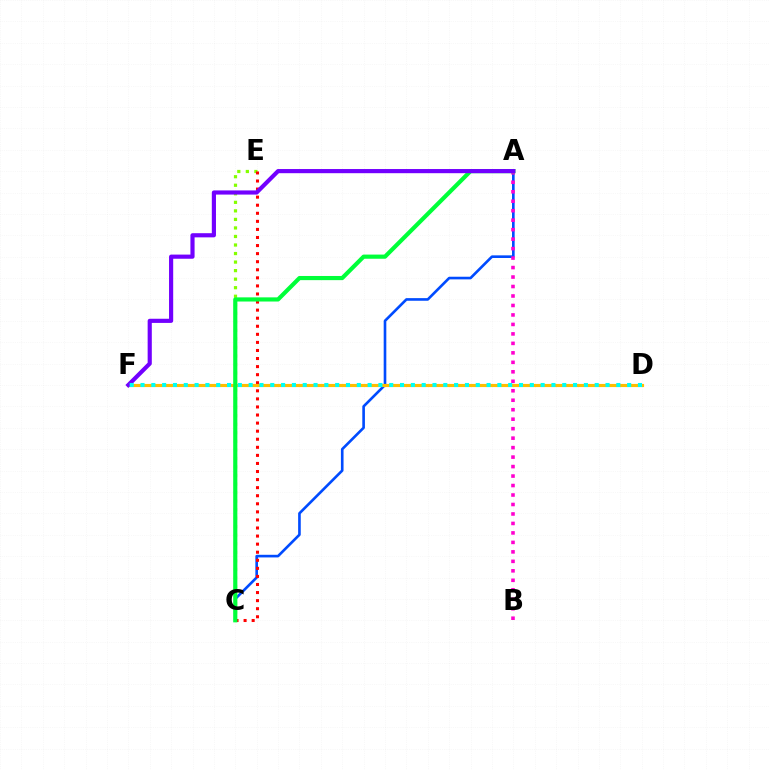{('A', 'C'): [{'color': '#004bff', 'line_style': 'solid', 'thickness': 1.9}, {'color': '#00ff39', 'line_style': 'solid', 'thickness': 2.99}], ('C', 'E'): [{'color': '#84ff00', 'line_style': 'dotted', 'thickness': 2.32}, {'color': '#ff0000', 'line_style': 'dotted', 'thickness': 2.19}], ('A', 'B'): [{'color': '#ff00cf', 'line_style': 'dotted', 'thickness': 2.57}], ('D', 'F'): [{'color': '#ffbd00', 'line_style': 'solid', 'thickness': 2.26}, {'color': '#00fff6', 'line_style': 'dotted', 'thickness': 2.94}], ('A', 'F'): [{'color': '#7200ff', 'line_style': 'solid', 'thickness': 2.99}]}